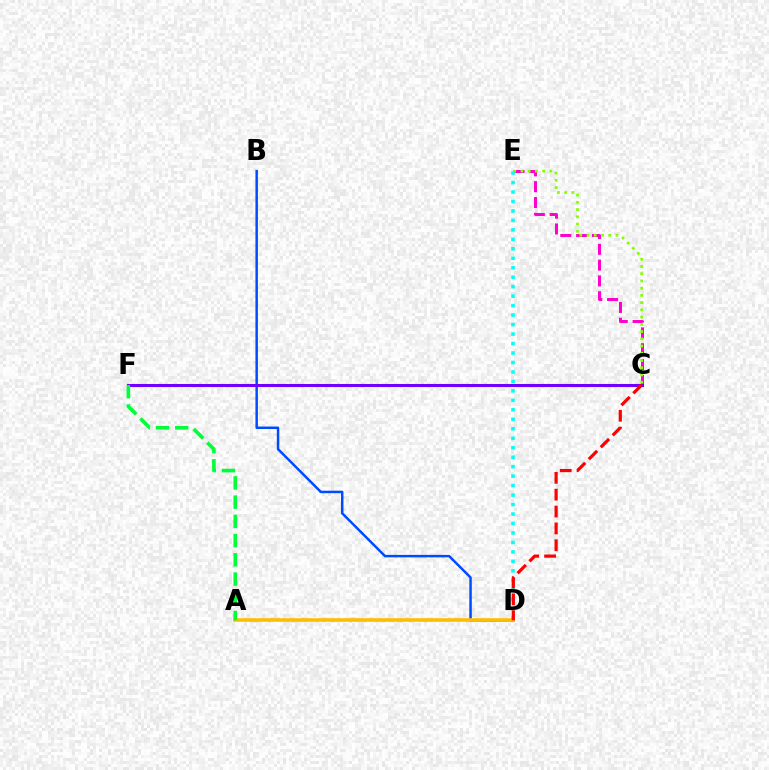{('C', 'E'): [{'color': '#ff00cf', 'line_style': 'dashed', 'thickness': 2.15}, {'color': '#84ff00', 'line_style': 'dotted', 'thickness': 1.97}], ('B', 'D'): [{'color': '#004bff', 'line_style': 'solid', 'thickness': 1.78}], ('A', 'D'): [{'color': '#ffbd00', 'line_style': 'solid', 'thickness': 2.6}], ('C', 'F'): [{'color': '#7200ff', 'line_style': 'solid', 'thickness': 2.21}], ('A', 'F'): [{'color': '#00ff39', 'line_style': 'dashed', 'thickness': 2.61}], ('D', 'E'): [{'color': '#00fff6', 'line_style': 'dotted', 'thickness': 2.57}], ('C', 'D'): [{'color': '#ff0000', 'line_style': 'dashed', 'thickness': 2.29}]}